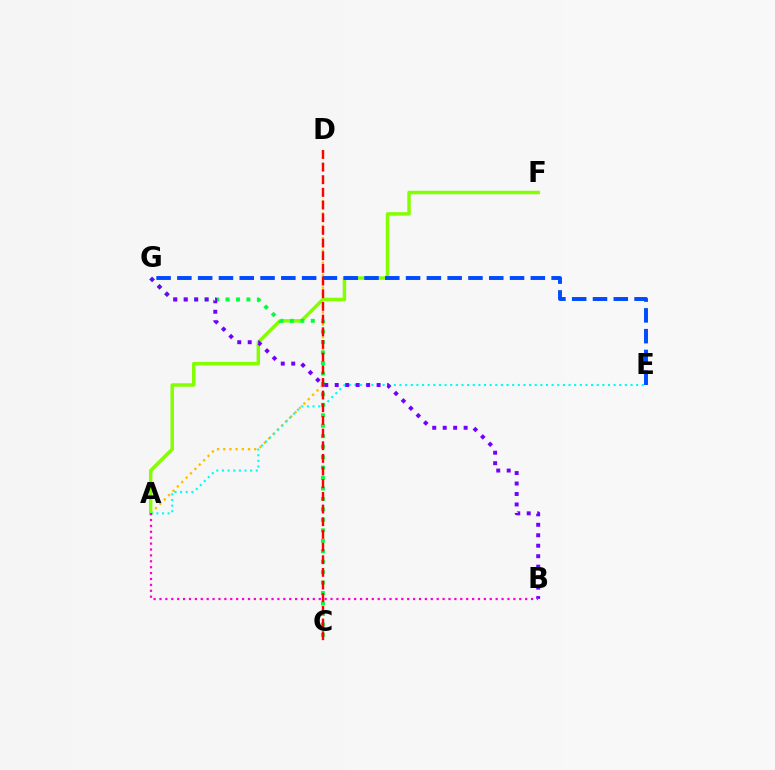{('A', 'D'): [{'color': '#ffbd00', 'line_style': 'dotted', 'thickness': 1.68}], ('A', 'F'): [{'color': '#84ff00', 'line_style': 'solid', 'thickness': 2.5}], ('A', 'E'): [{'color': '#00fff6', 'line_style': 'dotted', 'thickness': 1.53}], ('C', 'G'): [{'color': '#00ff39', 'line_style': 'dotted', 'thickness': 2.84}], ('B', 'G'): [{'color': '#7200ff', 'line_style': 'dotted', 'thickness': 2.84}], ('E', 'G'): [{'color': '#004bff', 'line_style': 'dashed', 'thickness': 2.82}], ('C', 'D'): [{'color': '#ff0000', 'line_style': 'dashed', 'thickness': 1.72}], ('A', 'B'): [{'color': '#ff00cf', 'line_style': 'dotted', 'thickness': 1.6}]}